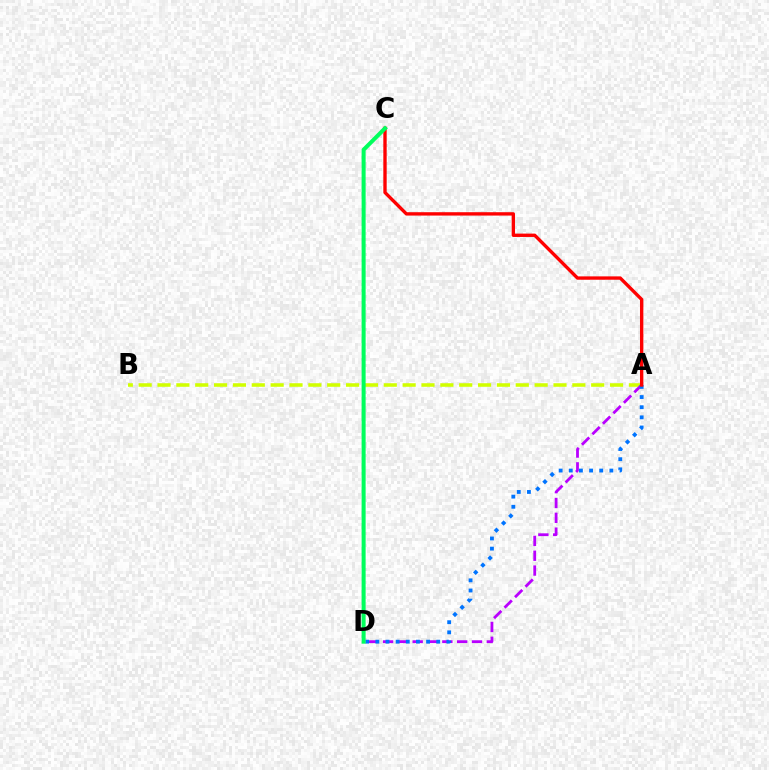{('A', 'B'): [{'color': '#d1ff00', 'line_style': 'dashed', 'thickness': 2.56}], ('A', 'D'): [{'color': '#b900ff', 'line_style': 'dashed', 'thickness': 2.01}, {'color': '#0074ff', 'line_style': 'dotted', 'thickness': 2.76}], ('A', 'C'): [{'color': '#ff0000', 'line_style': 'solid', 'thickness': 2.42}], ('C', 'D'): [{'color': '#00ff5c', 'line_style': 'solid', 'thickness': 2.9}]}